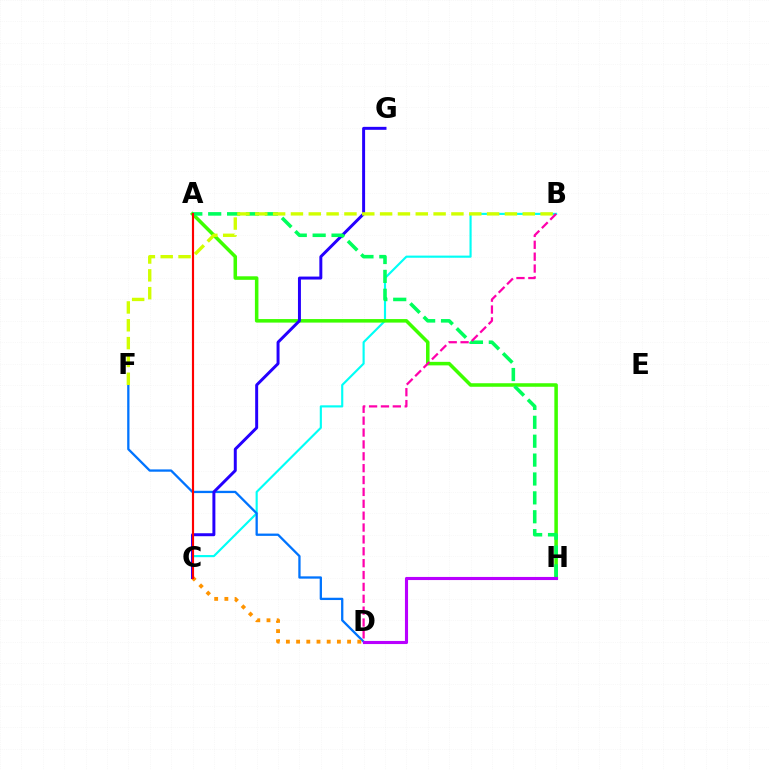{('B', 'C'): [{'color': '#00fff6', 'line_style': 'solid', 'thickness': 1.55}], ('A', 'H'): [{'color': '#3dff00', 'line_style': 'solid', 'thickness': 2.54}, {'color': '#00ff5c', 'line_style': 'dashed', 'thickness': 2.57}], ('D', 'F'): [{'color': '#0074ff', 'line_style': 'solid', 'thickness': 1.65}], ('C', 'D'): [{'color': '#ff9400', 'line_style': 'dotted', 'thickness': 2.77}], ('C', 'G'): [{'color': '#2500ff', 'line_style': 'solid', 'thickness': 2.14}], ('B', 'F'): [{'color': '#d1ff00', 'line_style': 'dashed', 'thickness': 2.42}], ('D', 'H'): [{'color': '#b900ff', 'line_style': 'solid', 'thickness': 2.24}], ('B', 'D'): [{'color': '#ff00ac', 'line_style': 'dashed', 'thickness': 1.61}], ('A', 'C'): [{'color': '#ff0000', 'line_style': 'solid', 'thickness': 1.55}]}